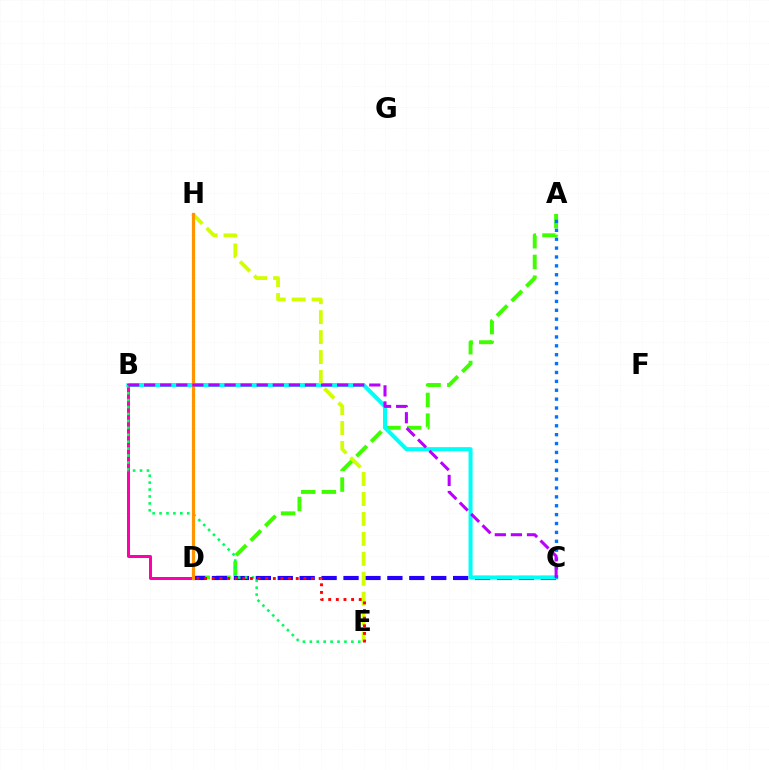{('A', 'D'): [{'color': '#3dff00', 'line_style': 'dashed', 'thickness': 2.82}], ('C', 'D'): [{'color': '#2500ff', 'line_style': 'dashed', 'thickness': 2.98}], ('B', 'C'): [{'color': '#00fff6', 'line_style': 'solid', 'thickness': 2.91}, {'color': '#b900ff', 'line_style': 'dashed', 'thickness': 2.18}], ('B', 'D'): [{'color': '#ff00ac', 'line_style': 'solid', 'thickness': 2.16}], ('A', 'C'): [{'color': '#0074ff', 'line_style': 'dotted', 'thickness': 2.41}], ('B', 'E'): [{'color': '#00ff5c', 'line_style': 'dotted', 'thickness': 1.88}], ('E', 'H'): [{'color': '#d1ff00', 'line_style': 'dashed', 'thickness': 2.71}], ('D', 'E'): [{'color': '#ff0000', 'line_style': 'dotted', 'thickness': 2.07}], ('D', 'H'): [{'color': '#ff9400', 'line_style': 'solid', 'thickness': 2.3}]}